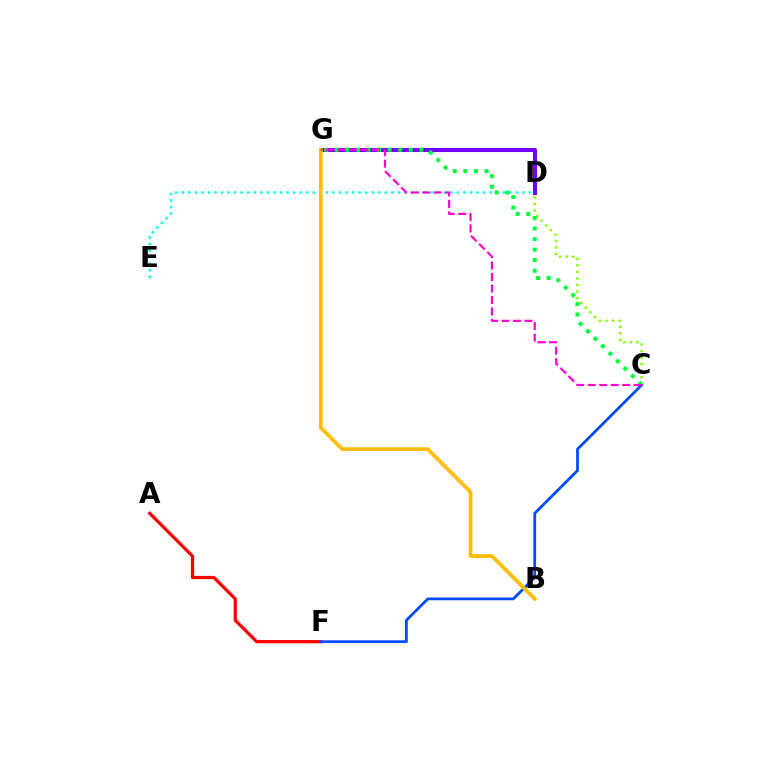{('D', 'E'): [{'color': '#00fff6', 'line_style': 'dotted', 'thickness': 1.78}], ('C', 'D'): [{'color': '#84ff00', 'line_style': 'dotted', 'thickness': 1.78}], ('A', 'F'): [{'color': '#ff0000', 'line_style': 'solid', 'thickness': 2.34}], ('C', 'F'): [{'color': '#004bff', 'line_style': 'solid', 'thickness': 1.98}], ('D', 'G'): [{'color': '#7200ff', 'line_style': 'solid', 'thickness': 2.92}], ('C', 'G'): [{'color': '#00ff39', 'line_style': 'dotted', 'thickness': 2.87}, {'color': '#ff00cf', 'line_style': 'dashed', 'thickness': 1.56}], ('B', 'G'): [{'color': '#ffbd00', 'line_style': 'solid', 'thickness': 2.7}]}